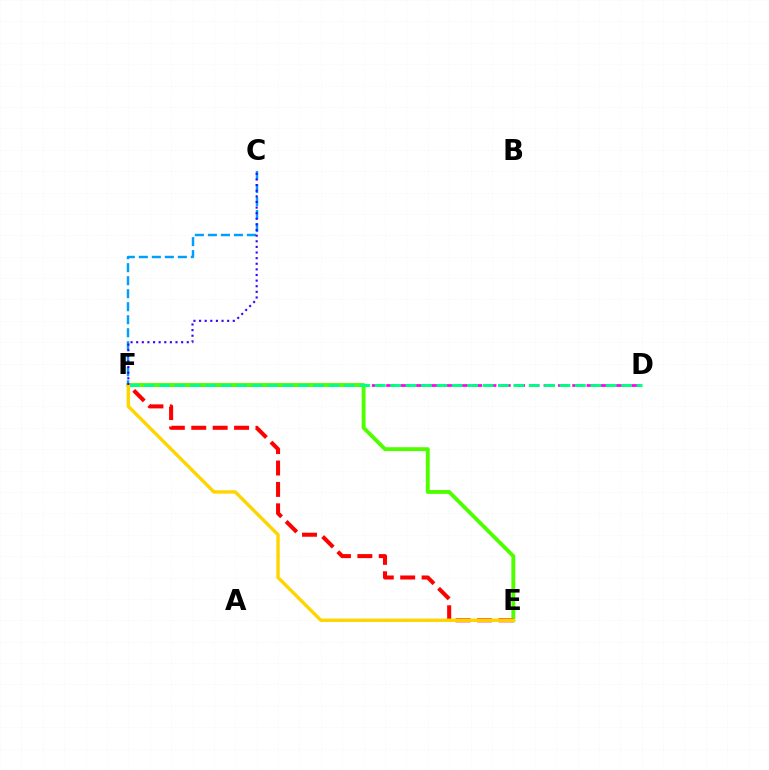{('D', 'F'): [{'color': '#ff00ed', 'line_style': 'dashed', 'thickness': 1.94}, {'color': '#00ff86', 'line_style': 'dashed', 'thickness': 2.09}], ('E', 'F'): [{'color': '#4fff00', 'line_style': 'solid', 'thickness': 2.81}, {'color': '#ff0000', 'line_style': 'dashed', 'thickness': 2.91}, {'color': '#ffd500', 'line_style': 'solid', 'thickness': 2.45}], ('C', 'F'): [{'color': '#009eff', 'line_style': 'dashed', 'thickness': 1.77}, {'color': '#3700ff', 'line_style': 'dotted', 'thickness': 1.53}]}